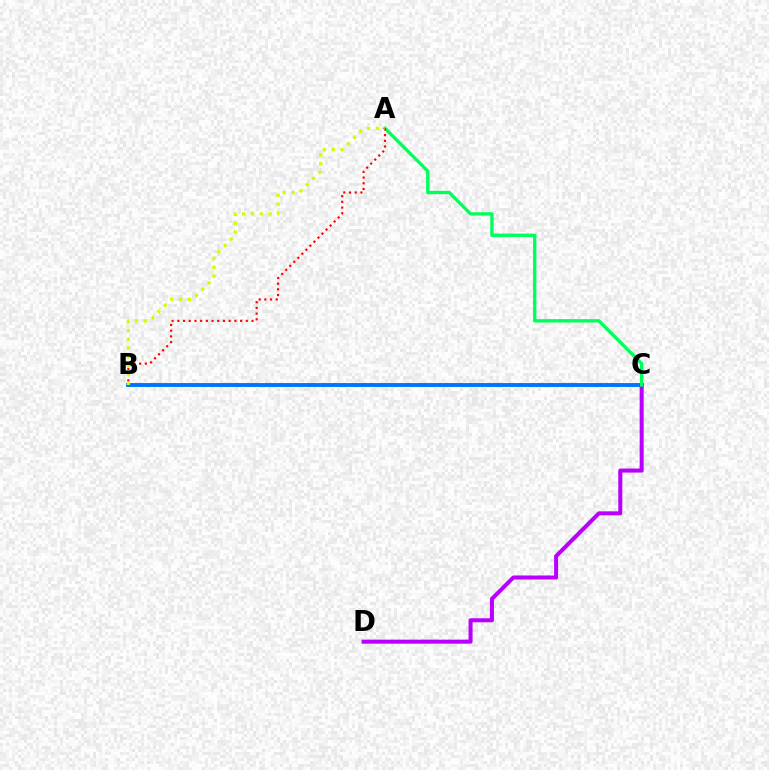{('B', 'C'): [{'color': '#0074ff', 'line_style': 'solid', 'thickness': 2.8}], ('C', 'D'): [{'color': '#b900ff', 'line_style': 'solid', 'thickness': 2.9}], ('A', 'C'): [{'color': '#00ff5c', 'line_style': 'solid', 'thickness': 2.41}], ('A', 'B'): [{'color': '#ff0000', 'line_style': 'dotted', 'thickness': 1.55}, {'color': '#d1ff00', 'line_style': 'dotted', 'thickness': 2.4}]}